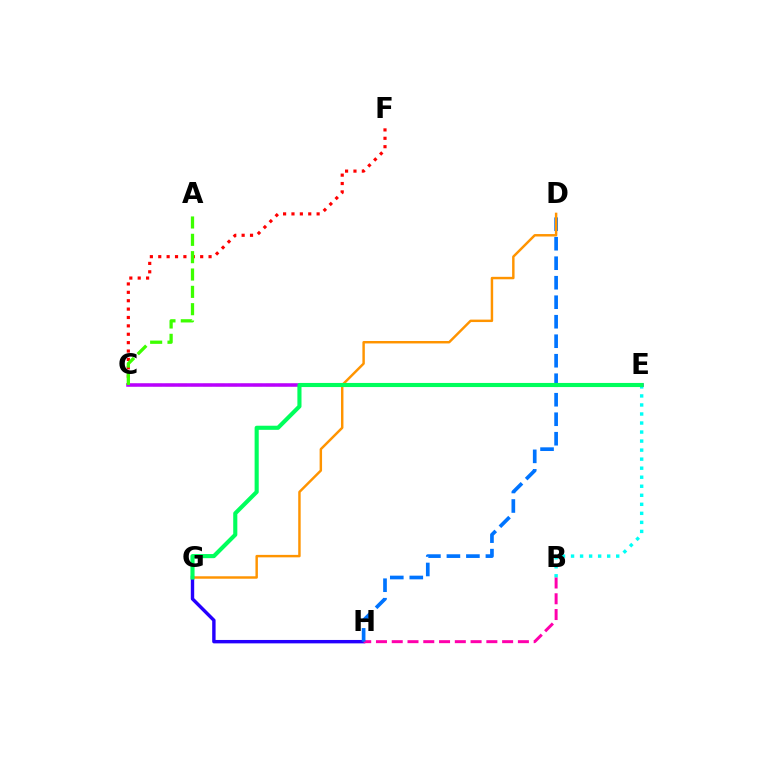{('C', 'E'): [{'color': '#d1ff00', 'line_style': 'dashed', 'thickness': 1.7}, {'color': '#b900ff', 'line_style': 'solid', 'thickness': 2.54}], ('C', 'F'): [{'color': '#ff0000', 'line_style': 'dotted', 'thickness': 2.28}], ('B', 'E'): [{'color': '#00fff6', 'line_style': 'dotted', 'thickness': 2.45}], ('G', 'H'): [{'color': '#2500ff', 'line_style': 'solid', 'thickness': 2.45}], ('A', 'C'): [{'color': '#3dff00', 'line_style': 'dashed', 'thickness': 2.36}], ('B', 'H'): [{'color': '#ff00ac', 'line_style': 'dashed', 'thickness': 2.14}], ('D', 'H'): [{'color': '#0074ff', 'line_style': 'dashed', 'thickness': 2.65}], ('D', 'G'): [{'color': '#ff9400', 'line_style': 'solid', 'thickness': 1.76}], ('E', 'G'): [{'color': '#00ff5c', 'line_style': 'solid', 'thickness': 2.96}]}